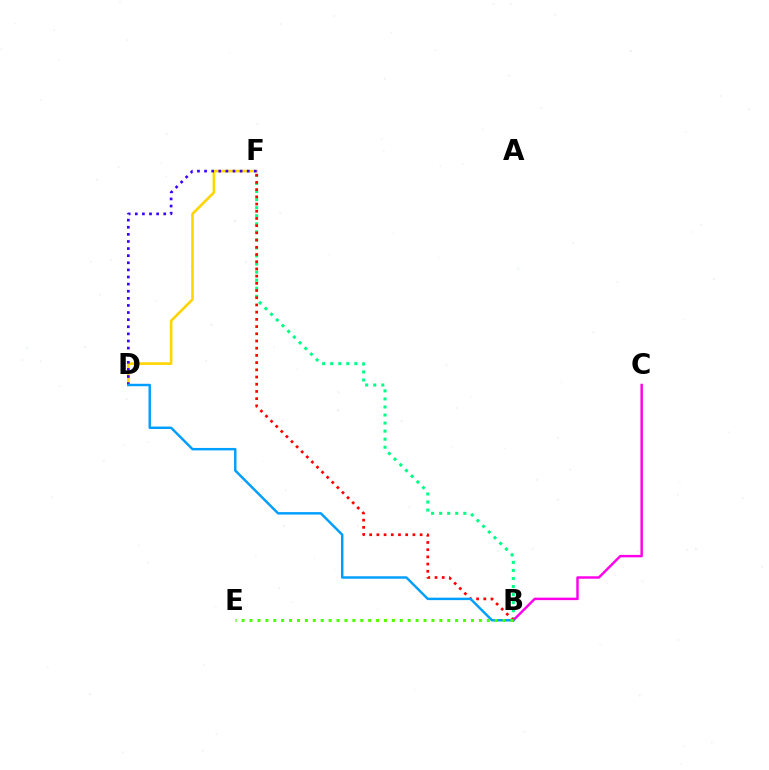{('D', 'F'): [{'color': '#ffd500', 'line_style': 'solid', 'thickness': 1.88}, {'color': '#3700ff', 'line_style': 'dotted', 'thickness': 1.93}], ('B', 'F'): [{'color': '#00ff86', 'line_style': 'dotted', 'thickness': 2.19}, {'color': '#ff0000', 'line_style': 'dotted', 'thickness': 1.96}], ('B', 'C'): [{'color': '#ff00ed', 'line_style': 'solid', 'thickness': 1.77}], ('B', 'D'): [{'color': '#009eff', 'line_style': 'solid', 'thickness': 1.76}], ('B', 'E'): [{'color': '#4fff00', 'line_style': 'dotted', 'thickness': 2.15}]}